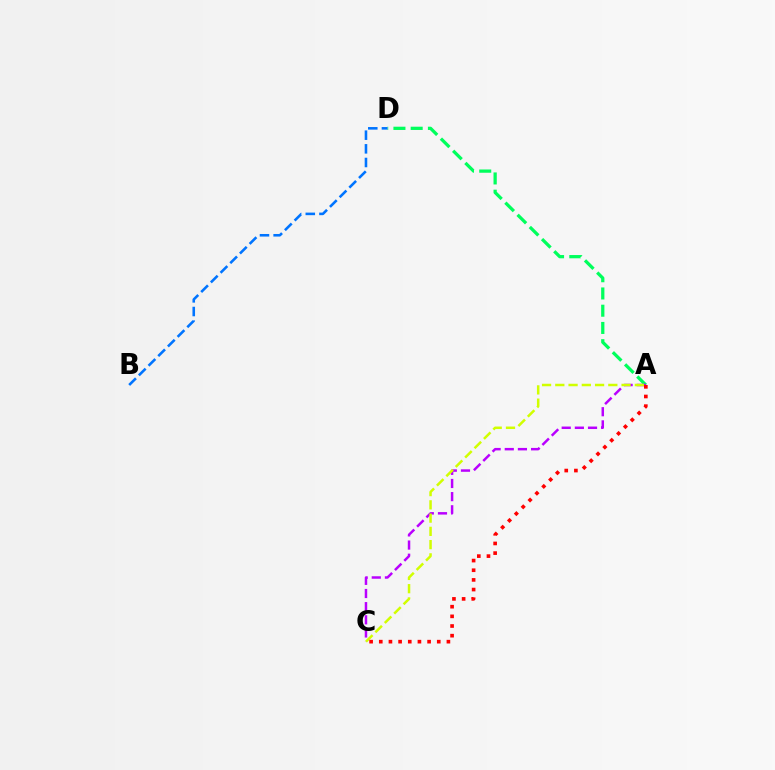{('A', 'D'): [{'color': '#00ff5c', 'line_style': 'dashed', 'thickness': 2.34}], ('A', 'C'): [{'color': '#b900ff', 'line_style': 'dashed', 'thickness': 1.79}, {'color': '#d1ff00', 'line_style': 'dashed', 'thickness': 1.8}, {'color': '#ff0000', 'line_style': 'dotted', 'thickness': 2.63}], ('B', 'D'): [{'color': '#0074ff', 'line_style': 'dashed', 'thickness': 1.86}]}